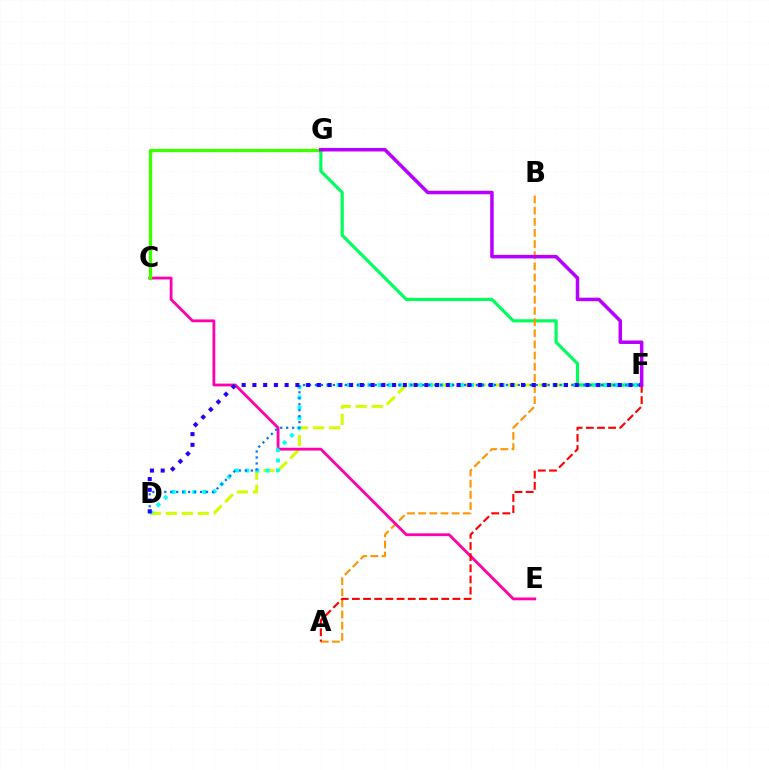{('D', 'F'): [{'color': '#d1ff00', 'line_style': 'dashed', 'thickness': 2.17}, {'color': '#00fff6', 'line_style': 'dotted', 'thickness': 2.79}, {'color': '#0074ff', 'line_style': 'dotted', 'thickness': 1.62}, {'color': '#2500ff', 'line_style': 'dotted', 'thickness': 2.92}], ('F', 'G'): [{'color': '#00ff5c', 'line_style': 'solid', 'thickness': 2.27}, {'color': '#b900ff', 'line_style': 'solid', 'thickness': 2.53}], ('A', 'B'): [{'color': '#ff9400', 'line_style': 'dashed', 'thickness': 1.51}], ('C', 'E'): [{'color': '#ff00ac', 'line_style': 'solid', 'thickness': 2.03}], ('C', 'G'): [{'color': '#3dff00', 'line_style': 'solid', 'thickness': 2.4}], ('A', 'F'): [{'color': '#ff0000', 'line_style': 'dashed', 'thickness': 1.52}]}